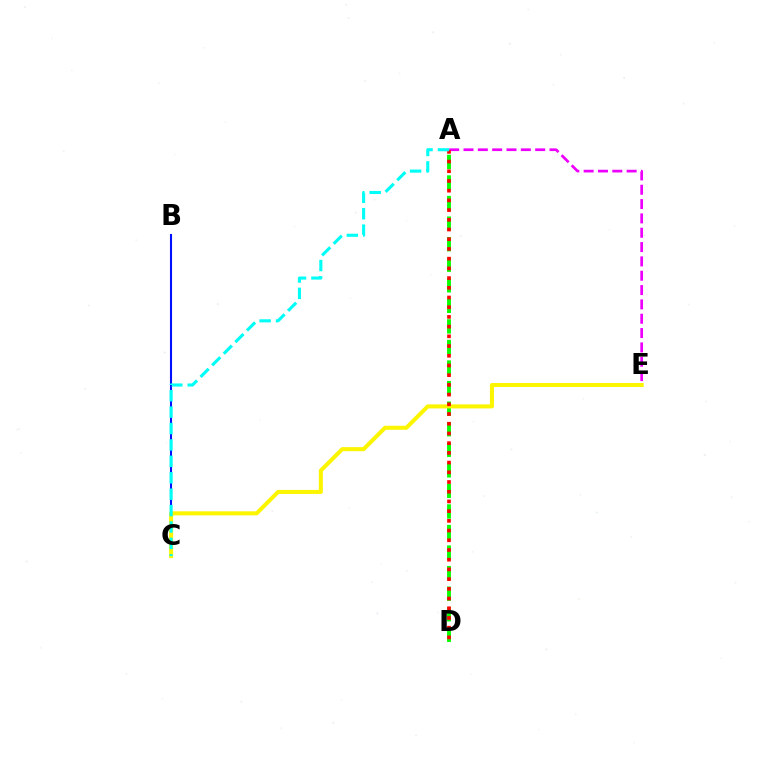{('A', 'D'): [{'color': '#08ff00', 'line_style': 'dashed', 'thickness': 2.79}, {'color': '#ff0000', 'line_style': 'dotted', 'thickness': 2.64}], ('A', 'E'): [{'color': '#ee00ff', 'line_style': 'dashed', 'thickness': 1.95}], ('B', 'C'): [{'color': '#0010ff', 'line_style': 'solid', 'thickness': 1.5}], ('C', 'E'): [{'color': '#fcf500', 'line_style': 'solid', 'thickness': 2.91}], ('A', 'C'): [{'color': '#00fff6', 'line_style': 'dashed', 'thickness': 2.23}]}